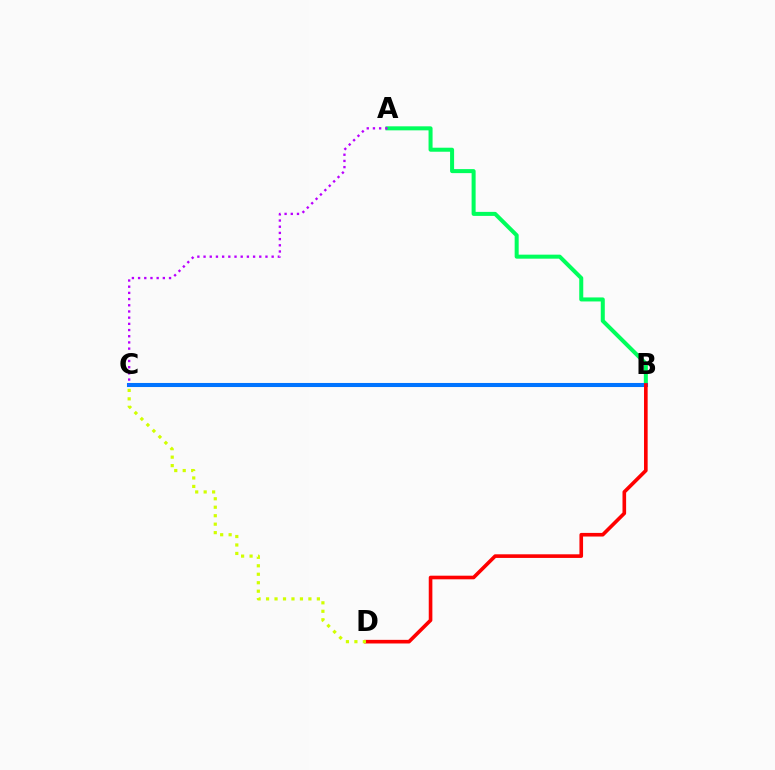{('A', 'B'): [{'color': '#00ff5c', 'line_style': 'solid', 'thickness': 2.89}], ('B', 'C'): [{'color': '#0074ff', 'line_style': 'solid', 'thickness': 2.93}], ('A', 'C'): [{'color': '#b900ff', 'line_style': 'dotted', 'thickness': 1.68}], ('B', 'D'): [{'color': '#ff0000', 'line_style': 'solid', 'thickness': 2.61}], ('C', 'D'): [{'color': '#d1ff00', 'line_style': 'dotted', 'thickness': 2.3}]}